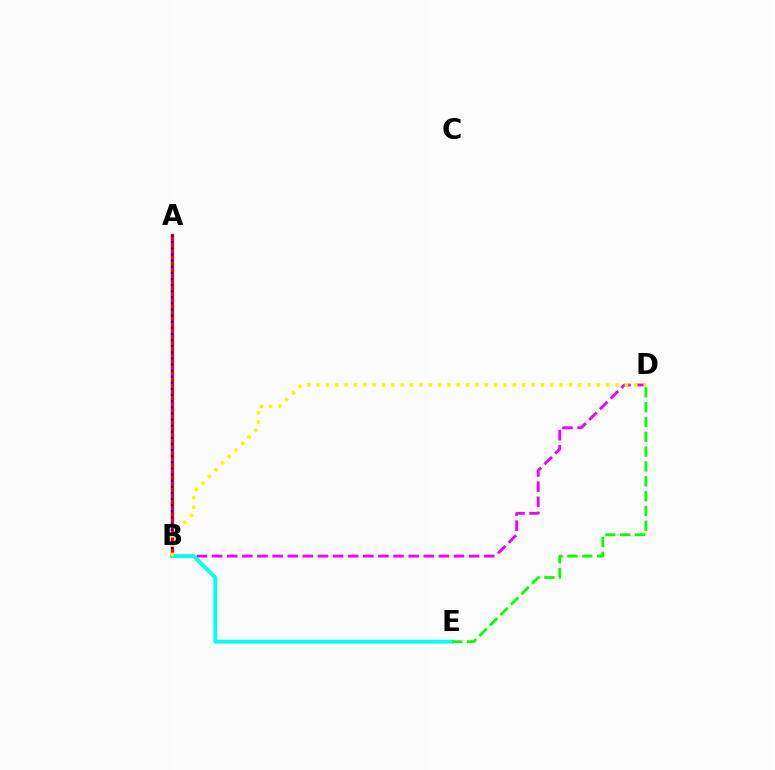{('B', 'D'): [{'color': '#ee00ff', 'line_style': 'dashed', 'thickness': 2.05}, {'color': '#fcf500', 'line_style': 'dotted', 'thickness': 2.54}], ('A', 'B'): [{'color': '#ff0000', 'line_style': 'solid', 'thickness': 2.38}, {'color': '#0010ff', 'line_style': 'dotted', 'thickness': 1.66}], ('B', 'E'): [{'color': '#00fff6', 'line_style': 'solid', 'thickness': 2.76}], ('D', 'E'): [{'color': '#08ff00', 'line_style': 'dashed', 'thickness': 2.01}]}